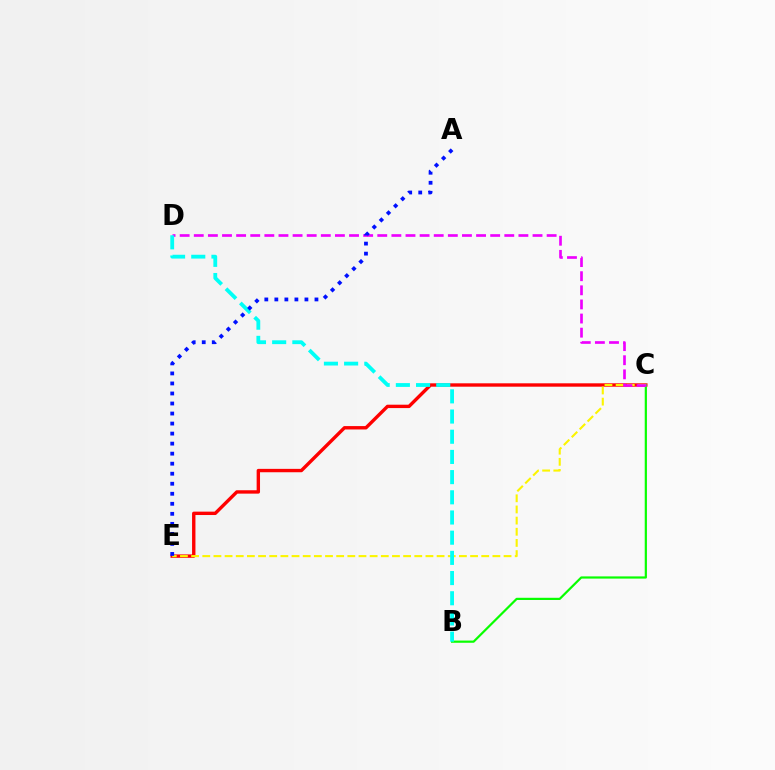{('C', 'E'): [{'color': '#ff0000', 'line_style': 'solid', 'thickness': 2.44}, {'color': '#fcf500', 'line_style': 'dashed', 'thickness': 1.52}], ('B', 'C'): [{'color': '#08ff00', 'line_style': 'solid', 'thickness': 1.59}], ('C', 'D'): [{'color': '#ee00ff', 'line_style': 'dashed', 'thickness': 1.92}], ('B', 'D'): [{'color': '#00fff6', 'line_style': 'dashed', 'thickness': 2.74}], ('A', 'E'): [{'color': '#0010ff', 'line_style': 'dotted', 'thickness': 2.72}]}